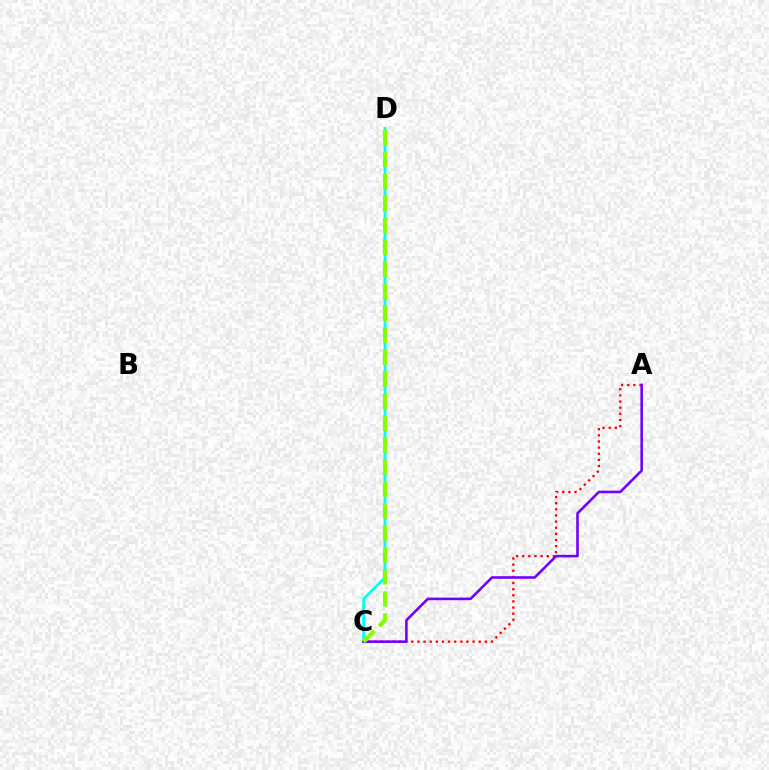{('C', 'D'): [{'color': '#00fff6', 'line_style': 'solid', 'thickness': 1.98}, {'color': '#84ff00', 'line_style': 'dashed', 'thickness': 2.98}], ('A', 'C'): [{'color': '#ff0000', 'line_style': 'dotted', 'thickness': 1.67}, {'color': '#7200ff', 'line_style': 'solid', 'thickness': 1.87}]}